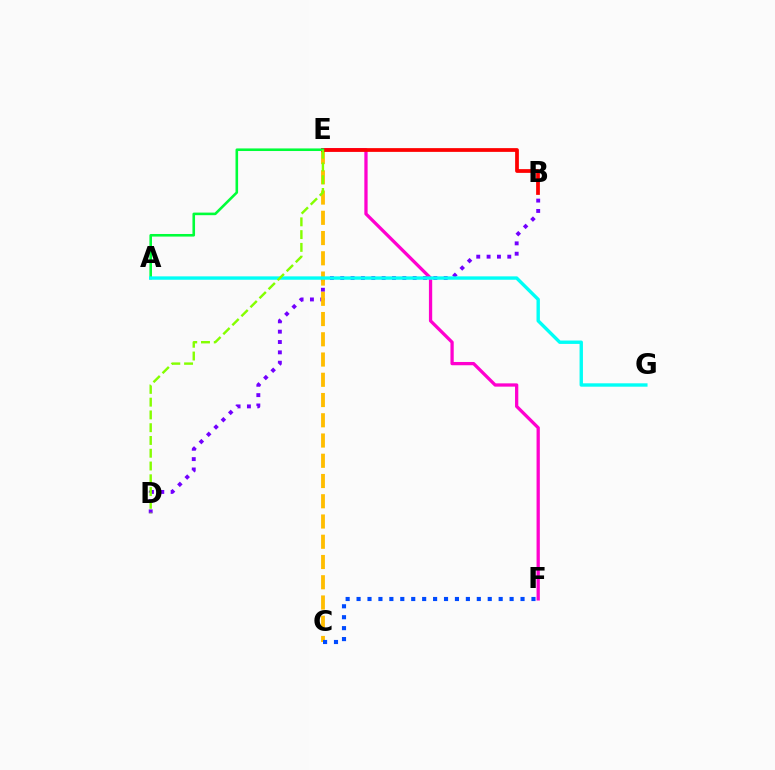{('B', 'D'): [{'color': '#7200ff', 'line_style': 'dotted', 'thickness': 2.81}], ('C', 'E'): [{'color': '#ffbd00', 'line_style': 'dashed', 'thickness': 2.75}], ('E', 'F'): [{'color': '#ff00cf', 'line_style': 'solid', 'thickness': 2.36}], ('B', 'E'): [{'color': '#ff0000', 'line_style': 'solid', 'thickness': 2.7}], ('A', 'E'): [{'color': '#00ff39', 'line_style': 'solid', 'thickness': 1.87}], ('C', 'F'): [{'color': '#004bff', 'line_style': 'dotted', 'thickness': 2.97}], ('A', 'G'): [{'color': '#00fff6', 'line_style': 'solid', 'thickness': 2.44}], ('D', 'E'): [{'color': '#84ff00', 'line_style': 'dashed', 'thickness': 1.73}]}